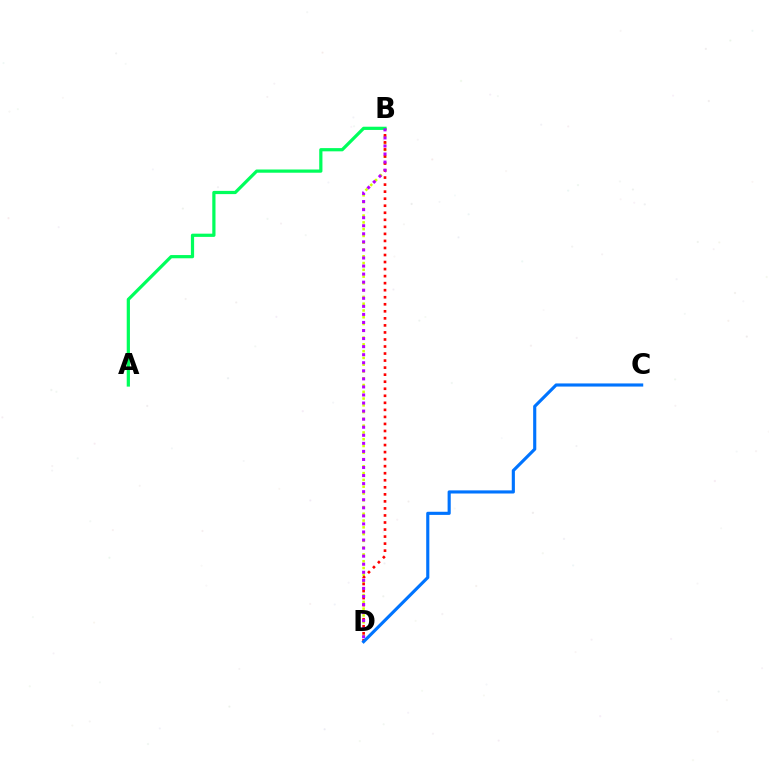{('B', 'D'): [{'color': '#d1ff00', 'line_style': 'dotted', 'thickness': 1.84}, {'color': '#ff0000', 'line_style': 'dotted', 'thickness': 1.91}, {'color': '#b900ff', 'line_style': 'dotted', 'thickness': 2.19}], ('A', 'B'): [{'color': '#00ff5c', 'line_style': 'solid', 'thickness': 2.32}], ('C', 'D'): [{'color': '#0074ff', 'line_style': 'solid', 'thickness': 2.26}]}